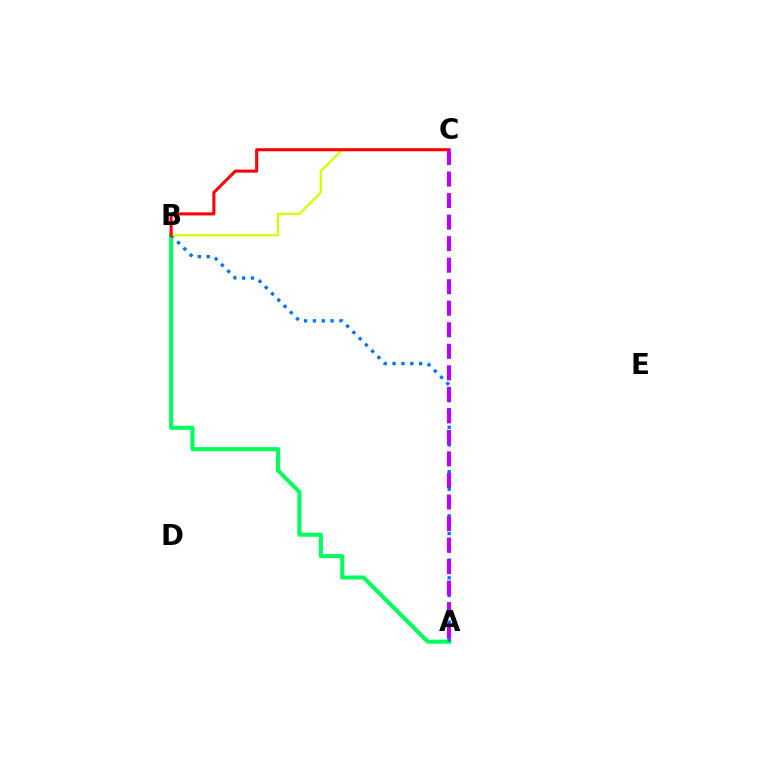{('A', 'B'): [{'color': '#00ff5c', 'line_style': 'solid', 'thickness': 2.92}, {'color': '#0074ff', 'line_style': 'dotted', 'thickness': 2.41}], ('B', 'C'): [{'color': '#d1ff00', 'line_style': 'solid', 'thickness': 1.61}, {'color': '#ff0000', 'line_style': 'solid', 'thickness': 2.2}], ('A', 'C'): [{'color': '#b900ff', 'line_style': 'dashed', 'thickness': 2.92}]}